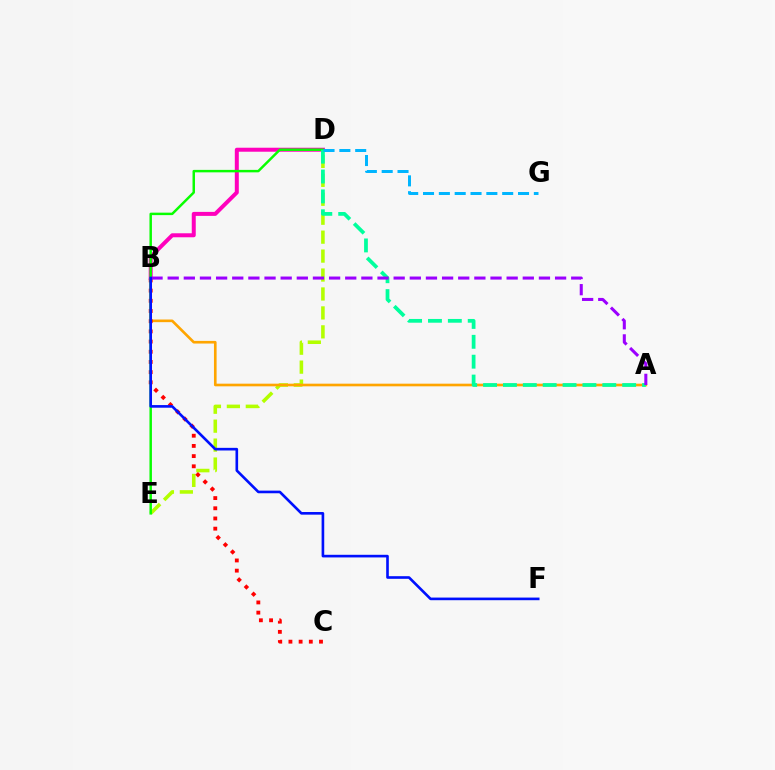{('D', 'E'): [{'color': '#b3ff00', 'line_style': 'dashed', 'thickness': 2.57}, {'color': '#08ff00', 'line_style': 'solid', 'thickness': 1.78}], ('A', 'B'): [{'color': '#ffa500', 'line_style': 'solid', 'thickness': 1.9}, {'color': '#9b00ff', 'line_style': 'dashed', 'thickness': 2.19}], ('B', 'C'): [{'color': '#ff0000', 'line_style': 'dotted', 'thickness': 2.77}], ('B', 'D'): [{'color': '#ff00bd', 'line_style': 'solid', 'thickness': 2.87}], ('A', 'D'): [{'color': '#00ff9d', 'line_style': 'dashed', 'thickness': 2.7}], ('B', 'F'): [{'color': '#0010ff', 'line_style': 'solid', 'thickness': 1.9}], ('D', 'G'): [{'color': '#00b5ff', 'line_style': 'dashed', 'thickness': 2.15}]}